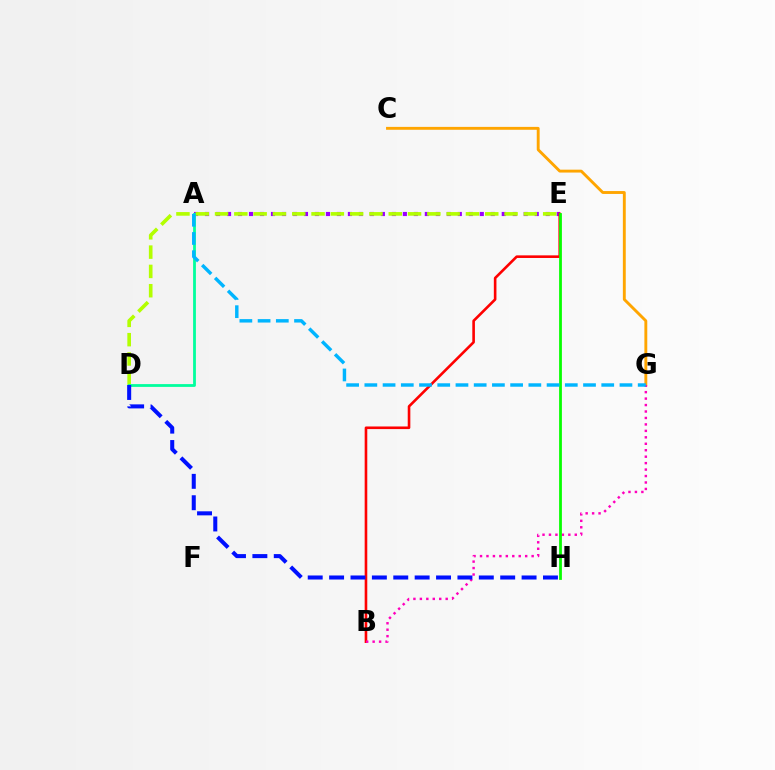{('A', 'E'): [{'color': '#9b00ff', 'line_style': 'dotted', 'thickness': 2.99}], ('D', 'E'): [{'color': '#b3ff00', 'line_style': 'dashed', 'thickness': 2.62}], ('C', 'G'): [{'color': '#ffa500', 'line_style': 'solid', 'thickness': 2.08}], ('A', 'D'): [{'color': '#00ff9d', 'line_style': 'solid', 'thickness': 2.01}], ('B', 'E'): [{'color': '#ff0000', 'line_style': 'solid', 'thickness': 1.88}], ('B', 'G'): [{'color': '#ff00bd', 'line_style': 'dotted', 'thickness': 1.75}], ('E', 'H'): [{'color': '#08ff00', 'line_style': 'solid', 'thickness': 2.0}], ('D', 'H'): [{'color': '#0010ff', 'line_style': 'dashed', 'thickness': 2.91}], ('A', 'G'): [{'color': '#00b5ff', 'line_style': 'dashed', 'thickness': 2.48}]}